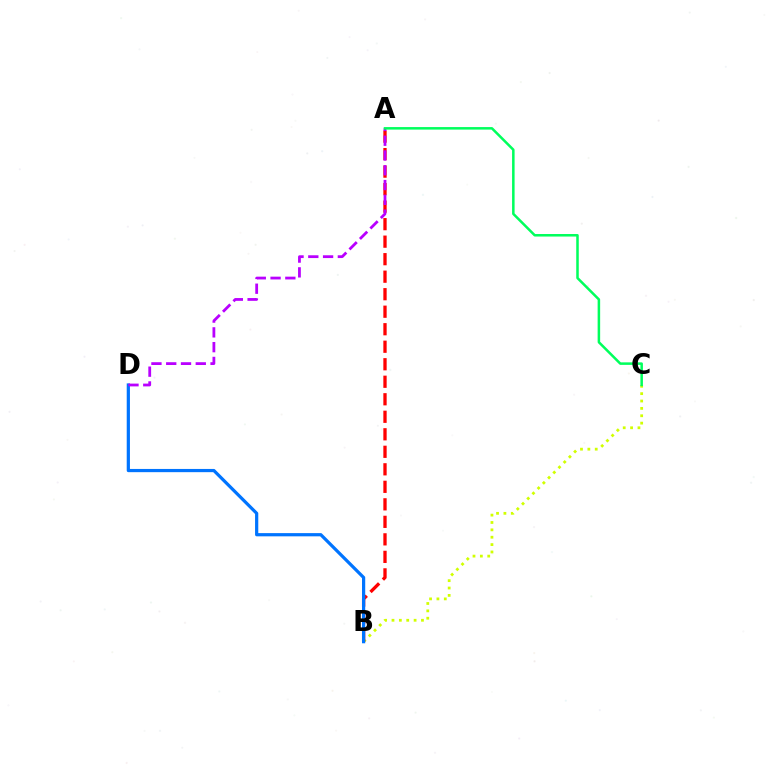{('B', 'C'): [{'color': '#d1ff00', 'line_style': 'dotted', 'thickness': 2.0}], ('A', 'B'): [{'color': '#ff0000', 'line_style': 'dashed', 'thickness': 2.38}], ('B', 'D'): [{'color': '#0074ff', 'line_style': 'solid', 'thickness': 2.32}], ('A', 'D'): [{'color': '#b900ff', 'line_style': 'dashed', 'thickness': 2.01}], ('A', 'C'): [{'color': '#00ff5c', 'line_style': 'solid', 'thickness': 1.81}]}